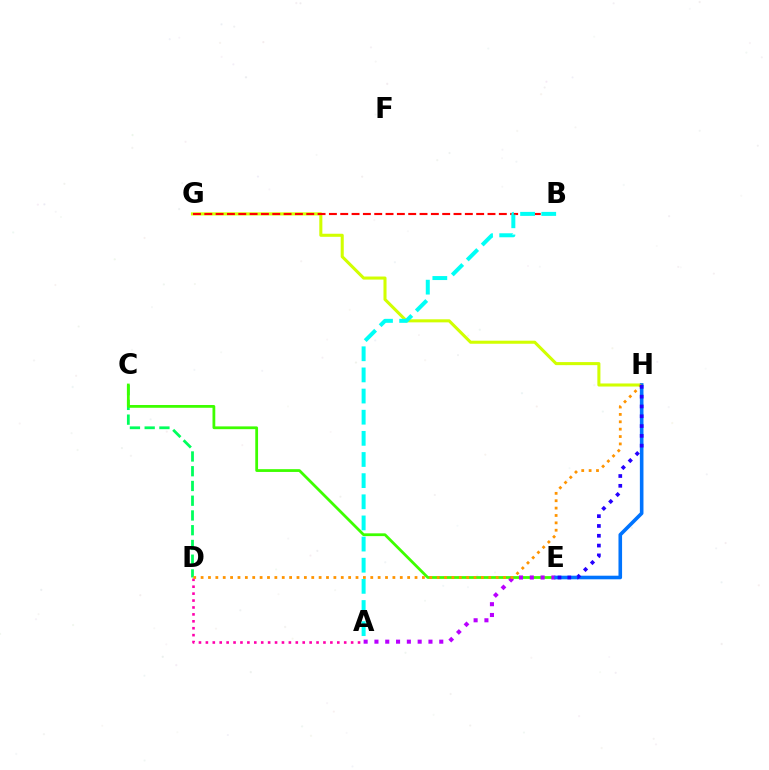{('G', 'H'): [{'color': '#d1ff00', 'line_style': 'solid', 'thickness': 2.2}], ('C', 'D'): [{'color': '#00ff5c', 'line_style': 'dashed', 'thickness': 2.0}], ('B', 'G'): [{'color': '#ff0000', 'line_style': 'dashed', 'thickness': 1.54}], ('C', 'E'): [{'color': '#3dff00', 'line_style': 'solid', 'thickness': 2.0}], ('A', 'E'): [{'color': '#b900ff', 'line_style': 'dotted', 'thickness': 2.94}], ('A', 'B'): [{'color': '#00fff6', 'line_style': 'dashed', 'thickness': 2.87}], ('E', 'H'): [{'color': '#0074ff', 'line_style': 'solid', 'thickness': 2.59}, {'color': '#2500ff', 'line_style': 'dotted', 'thickness': 2.66}], ('A', 'D'): [{'color': '#ff00ac', 'line_style': 'dotted', 'thickness': 1.88}], ('D', 'H'): [{'color': '#ff9400', 'line_style': 'dotted', 'thickness': 2.0}]}